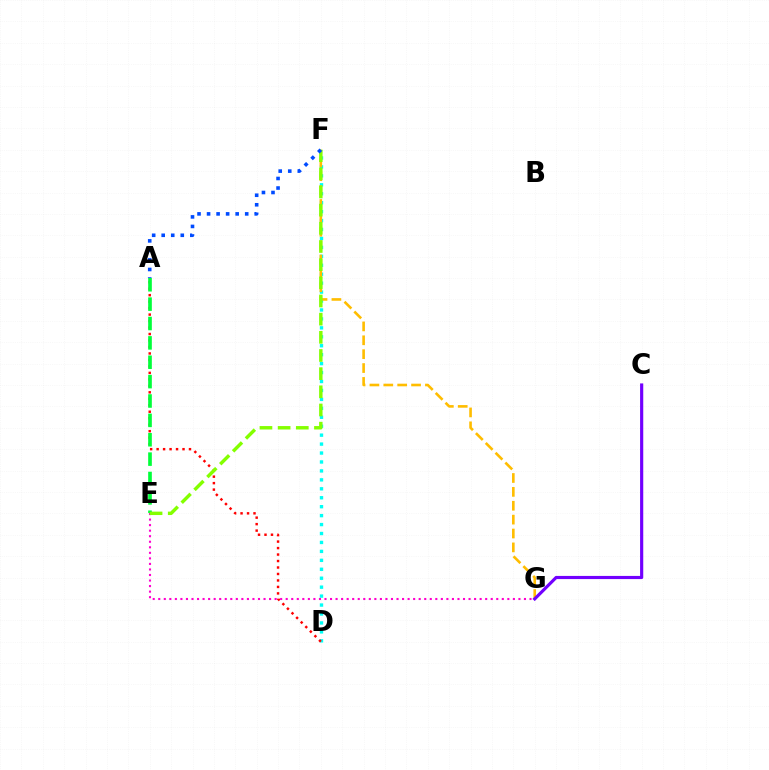{('D', 'F'): [{'color': '#00fff6', 'line_style': 'dotted', 'thickness': 2.43}], ('A', 'D'): [{'color': '#ff0000', 'line_style': 'dotted', 'thickness': 1.76}], ('A', 'E'): [{'color': '#00ff39', 'line_style': 'dashed', 'thickness': 2.63}], ('F', 'G'): [{'color': '#ffbd00', 'line_style': 'dashed', 'thickness': 1.89}], ('E', 'G'): [{'color': '#ff00cf', 'line_style': 'dotted', 'thickness': 1.51}], ('E', 'F'): [{'color': '#84ff00', 'line_style': 'dashed', 'thickness': 2.47}], ('A', 'F'): [{'color': '#004bff', 'line_style': 'dotted', 'thickness': 2.59}], ('C', 'G'): [{'color': '#7200ff', 'line_style': 'solid', 'thickness': 2.27}]}